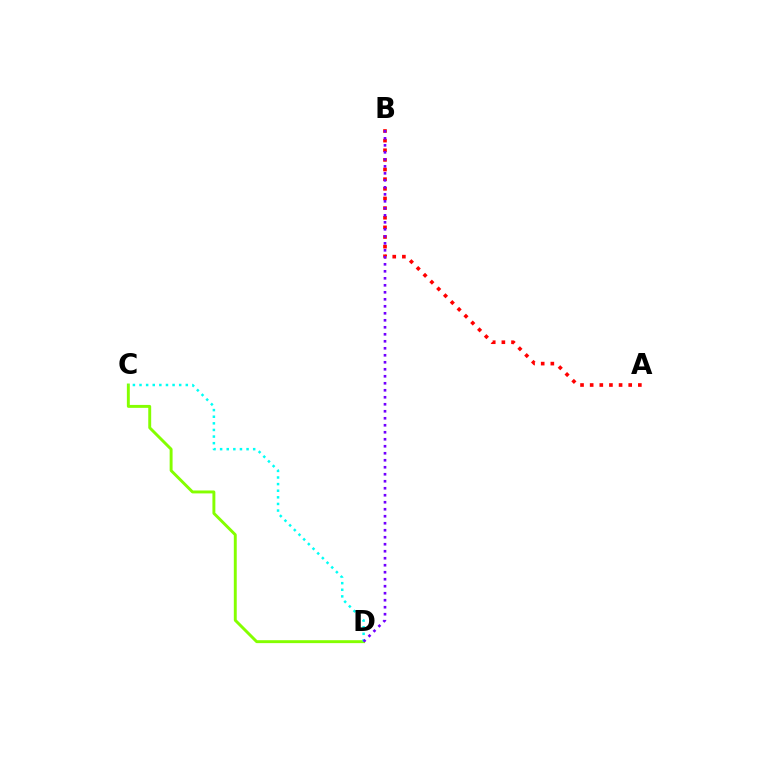{('C', 'D'): [{'color': '#84ff00', 'line_style': 'solid', 'thickness': 2.1}, {'color': '#00fff6', 'line_style': 'dotted', 'thickness': 1.8}], ('A', 'B'): [{'color': '#ff0000', 'line_style': 'dotted', 'thickness': 2.62}], ('B', 'D'): [{'color': '#7200ff', 'line_style': 'dotted', 'thickness': 1.9}]}